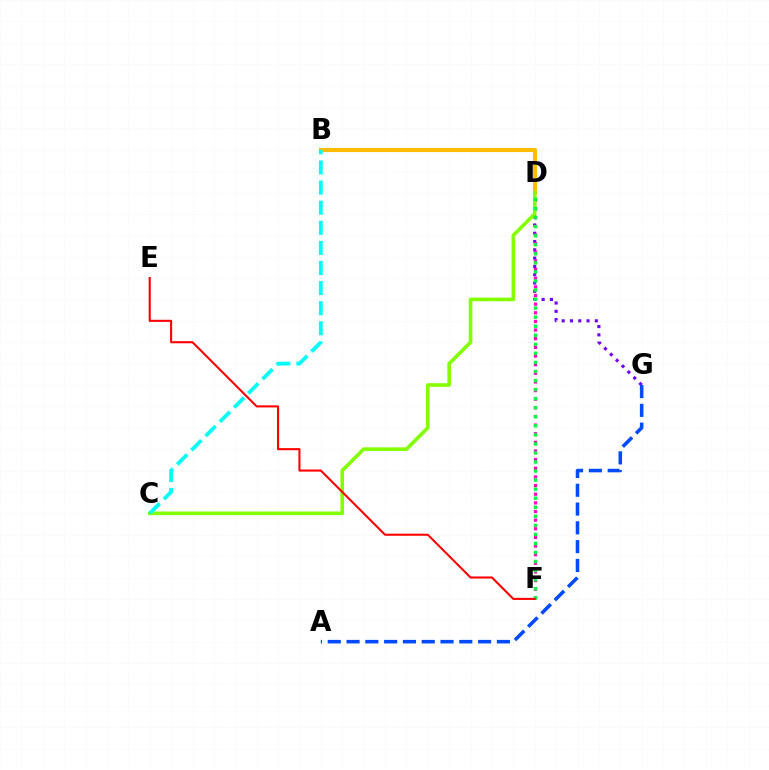{('B', 'D'): [{'color': '#ffbd00', 'line_style': 'solid', 'thickness': 2.95}], ('D', 'G'): [{'color': '#7200ff', 'line_style': 'dotted', 'thickness': 2.25}], ('D', 'F'): [{'color': '#ff00cf', 'line_style': 'dotted', 'thickness': 2.35}, {'color': '#00ff39', 'line_style': 'dotted', 'thickness': 2.46}], ('C', 'D'): [{'color': '#84ff00', 'line_style': 'solid', 'thickness': 2.61}], ('E', 'F'): [{'color': '#ff0000', 'line_style': 'solid', 'thickness': 1.5}], ('A', 'G'): [{'color': '#004bff', 'line_style': 'dashed', 'thickness': 2.55}], ('B', 'C'): [{'color': '#00fff6', 'line_style': 'dashed', 'thickness': 2.73}]}